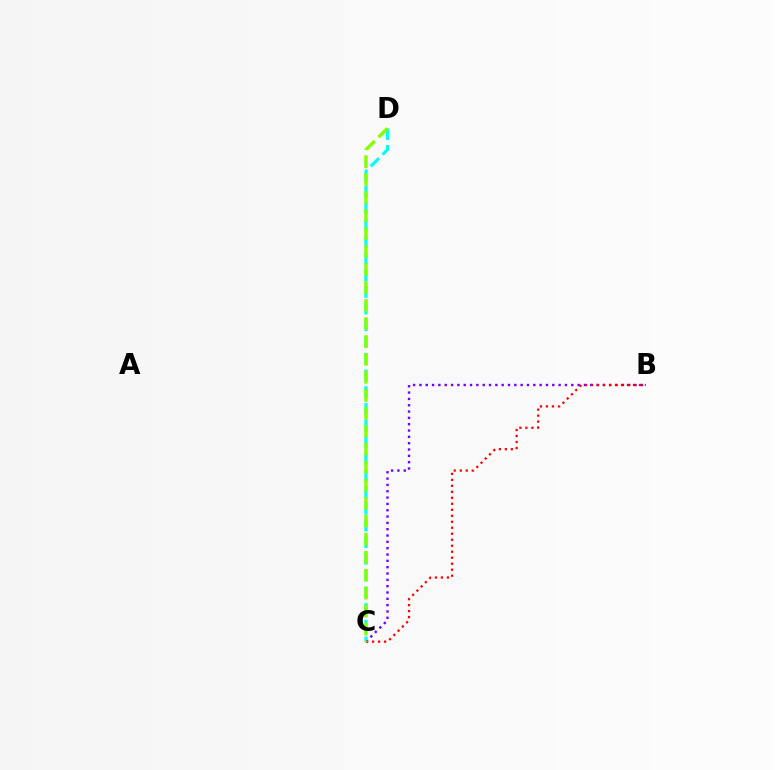{('B', 'C'): [{'color': '#7200ff', 'line_style': 'dotted', 'thickness': 1.72}, {'color': '#ff0000', 'line_style': 'dotted', 'thickness': 1.63}], ('C', 'D'): [{'color': '#00fff6', 'line_style': 'dashed', 'thickness': 2.27}, {'color': '#84ff00', 'line_style': 'dashed', 'thickness': 2.44}]}